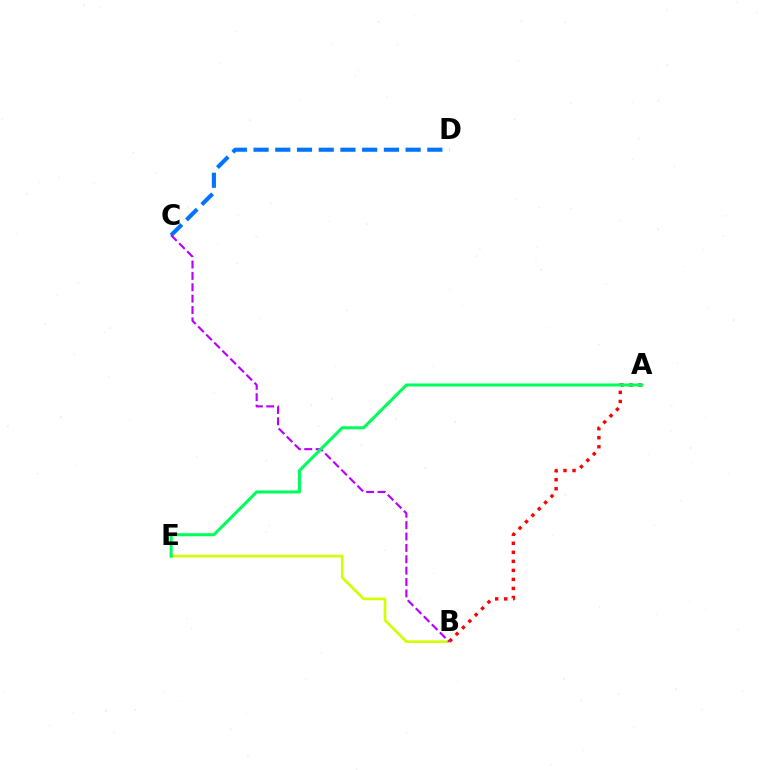{('C', 'D'): [{'color': '#0074ff', 'line_style': 'dashed', 'thickness': 2.95}], ('B', 'E'): [{'color': '#d1ff00', 'line_style': 'solid', 'thickness': 1.92}], ('A', 'B'): [{'color': '#ff0000', 'line_style': 'dotted', 'thickness': 2.45}], ('B', 'C'): [{'color': '#b900ff', 'line_style': 'dashed', 'thickness': 1.55}], ('A', 'E'): [{'color': '#00ff5c', 'line_style': 'solid', 'thickness': 2.2}]}